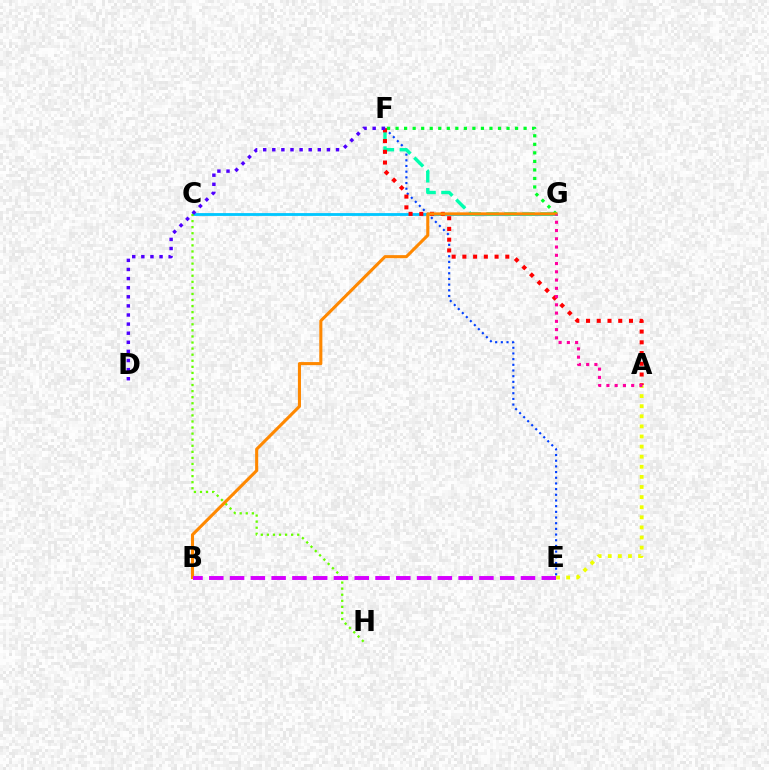{('C', 'G'): [{'color': '#00c7ff', 'line_style': 'solid', 'thickness': 2.03}], ('A', 'E'): [{'color': '#eeff00', 'line_style': 'dotted', 'thickness': 2.74}], ('E', 'F'): [{'color': '#003fff', 'line_style': 'dotted', 'thickness': 1.54}], ('F', 'G'): [{'color': '#00ff27', 'line_style': 'dotted', 'thickness': 2.32}, {'color': '#00ffaf', 'line_style': 'dashed', 'thickness': 2.44}], ('C', 'H'): [{'color': '#66ff00', 'line_style': 'dotted', 'thickness': 1.65}], ('A', 'F'): [{'color': '#ff0000', 'line_style': 'dotted', 'thickness': 2.92}], ('B', 'G'): [{'color': '#ff8800', 'line_style': 'solid', 'thickness': 2.22}], ('B', 'E'): [{'color': '#d600ff', 'line_style': 'dashed', 'thickness': 2.82}], ('A', 'G'): [{'color': '#ff00a0', 'line_style': 'dotted', 'thickness': 2.24}], ('D', 'F'): [{'color': '#4f00ff', 'line_style': 'dotted', 'thickness': 2.47}]}